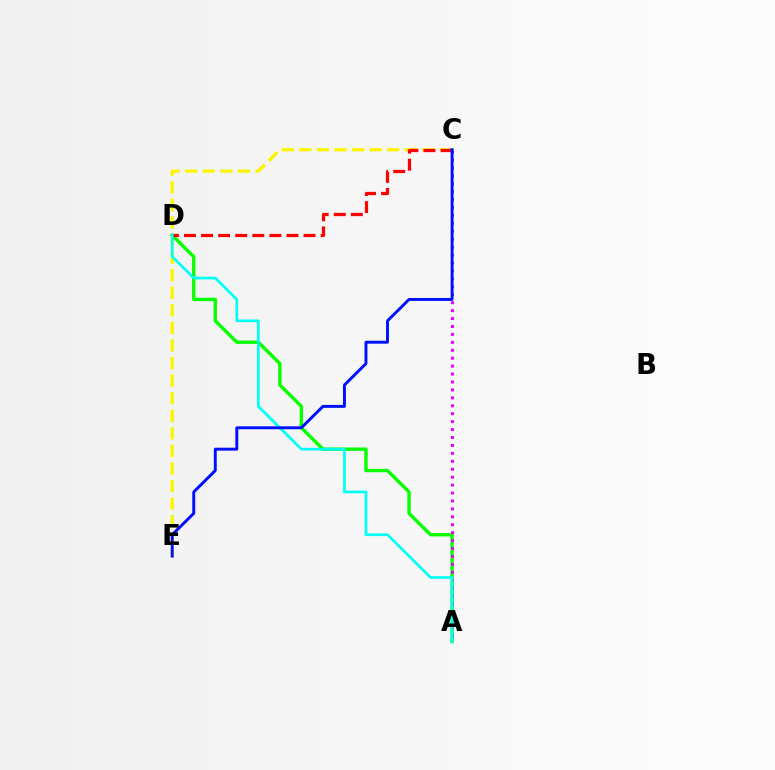{('C', 'E'): [{'color': '#fcf500', 'line_style': 'dashed', 'thickness': 2.39}, {'color': '#0010ff', 'line_style': 'solid', 'thickness': 2.11}], ('A', 'D'): [{'color': '#08ff00', 'line_style': 'solid', 'thickness': 2.43}, {'color': '#00fff6', 'line_style': 'solid', 'thickness': 1.94}], ('A', 'C'): [{'color': '#ee00ff', 'line_style': 'dotted', 'thickness': 2.15}], ('C', 'D'): [{'color': '#ff0000', 'line_style': 'dashed', 'thickness': 2.32}]}